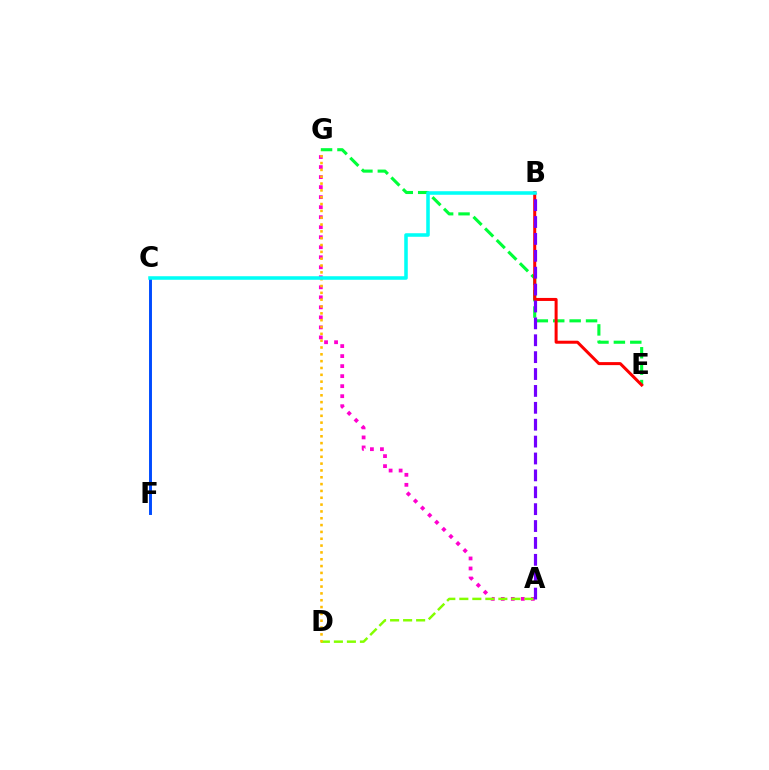{('A', 'G'): [{'color': '#ff00cf', 'line_style': 'dotted', 'thickness': 2.72}], ('A', 'D'): [{'color': '#84ff00', 'line_style': 'dashed', 'thickness': 1.77}], ('E', 'G'): [{'color': '#00ff39', 'line_style': 'dashed', 'thickness': 2.23}], ('B', 'E'): [{'color': '#ff0000', 'line_style': 'solid', 'thickness': 2.17}], ('A', 'B'): [{'color': '#7200ff', 'line_style': 'dashed', 'thickness': 2.29}], ('D', 'G'): [{'color': '#ffbd00', 'line_style': 'dotted', 'thickness': 1.86}], ('C', 'F'): [{'color': '#004bff', 'line_style': 'solid', 'thickness': 2.11}], ('B', 'C'): [{'color': '#00fff6', 'line_style': 'solid', 'thickness': 2.56}]}